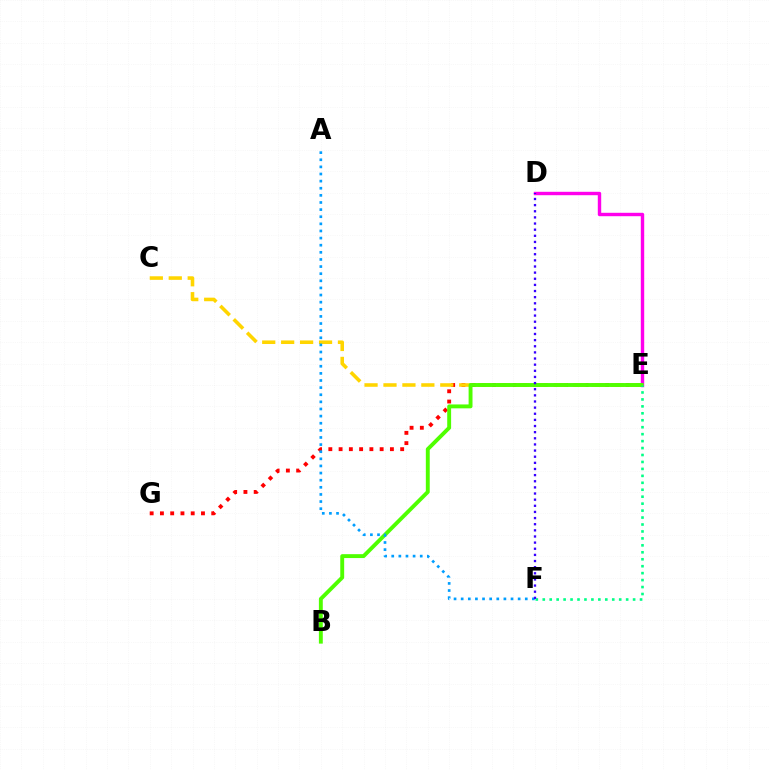{('D', 'E'): [{'color': '#ff00ed', 'line_style': 'solid', 'thickness': 2.45}], ('E', 'G'): [{'color': '#ff0000', 'line_style': 'dotted', 'thickness': 2.79}], ('C', 'E'): [{'color': '#ffd500', 'line_style': 'dashed', 'thickness': 2.57}], ('B', 'E'): [{'color': '#4fff00', 'line_style': 'solid', 'thickness': 2.8}], ('E', 'F'): [{'color': '#00ff86', 'line_style': 'dotted', 'thickness': 1.89}], ('A', 'F'): [{'color': '#009eff', 'line_style': 'dotted', 'thickness': 1.93}], ('D', 'F'): [{'color': '#3700ff', 'line_style': 'dotted', 'thickness': 1.67}]}